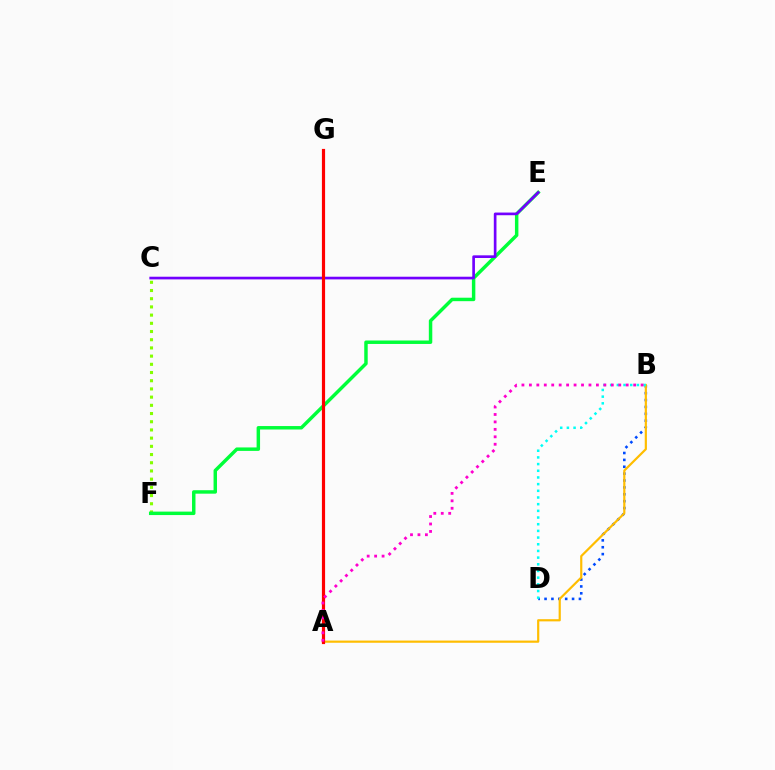{('B', 'D'): [{'color': '#004bff', 'line_style': 'dotted', 'thickness': 1.87}, {'color': '#00fff6', 'line_style': 'dotted', 'thickness': 1.82}], ('C', 'F'): [{'color': '#84ff00', 'line_style': 'dotted', 'thickness': 2.23}], ('A', 'B'): [{'color': '#ffbd00', 'line_style': 'solid', 'thickness': 1.58}, {'color': '#ff00cf', 'line_style': 'dotted', 'thickness': 2.02}], ('E', 'F'): [{'color': '#00ff39', 'line_style': 'solid', 'thickness': 2.49}], ('C', 'E'): [{'color': '#7200ff', 'line_style': 'solid', 'thickness': 1.92}], ('A', 'G'): [{'color': '#ff0000', 'line_style': 'solid', 'thickness': 2.29}]}